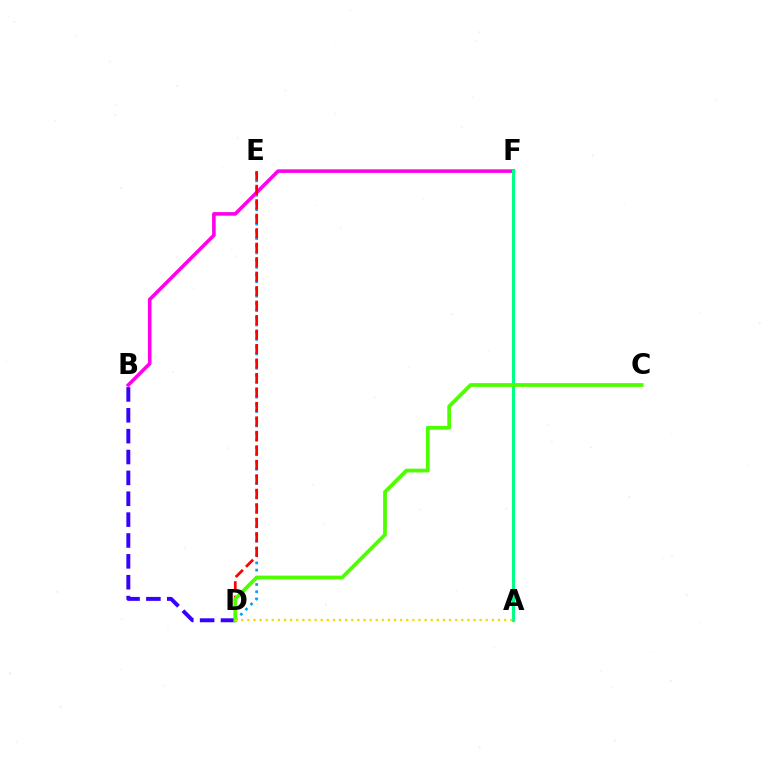{('D', 'E'): [{'color': '#009eff', 'line_style': 'dotted', 'thickness': 1.96}, {'color': '#ff0000', 'line_style': 'dashed', 'thickness': 1.97}], ('B', 'F'): [{'color': '#ff00ed', 'line_style': 'solid', 'thickness': 2.58}], ('A', 'F'): [{'color': '#00ff86', 'line_style': 'solid', 'thickness': 2.19}], ('B', 'D'): [{'color': '#3700ff', 'line_style': 'dashed', 'thickness': 2.83}], ('C', 'D'): [{'color': '#4fff00', 'line_style': 'solid', 'thickness': 2.72}], ('A', 'D'): [{'color': '#ffd500', 'line_style': 'dotted', 'thickness': 1.66}]}